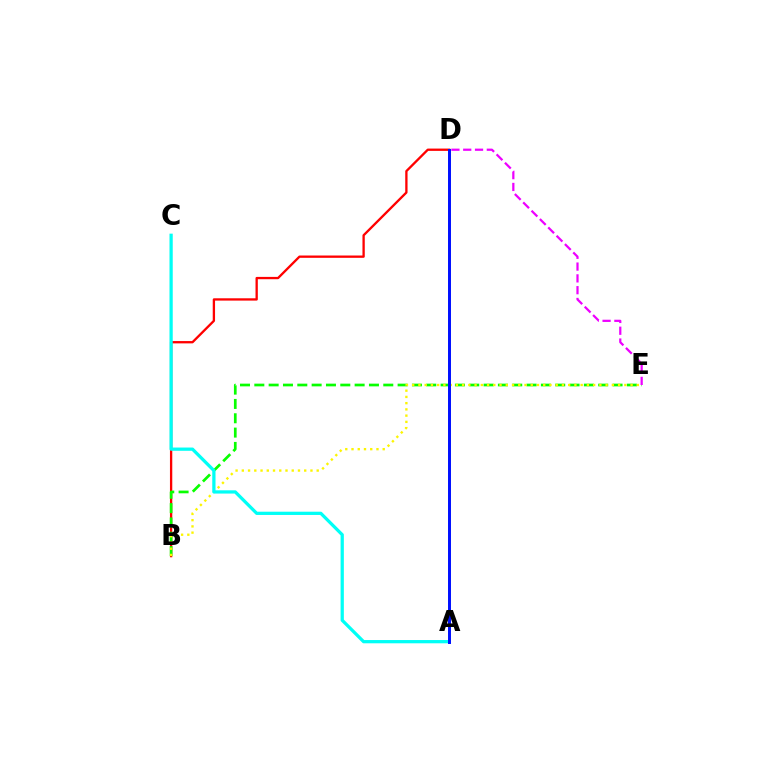{('B', 'D'): [{'color': '#ff0000', 'line_style': 'solid', 'thickness': 1.67}], ('B', 'E'): [{'color': '#08ff00', 'line_style': 'dashed', 'thickness': 1.95}, {'color': '#fcf500', 'line_style': 'dotted', 'thickness': 1.7}], ('A', 'C'): [{'color': '#00fff6', 'line_style': 'solid', 'thickness': 2.34}], ('D', 'E'): [{'color': '#ee00ff', 'line_style': 'dashed', 'thickness': 1.6}], ('A', 'D'): [{'color': '#0010ff', 'line_style': 'solid', 'thickness': 2.14}]}